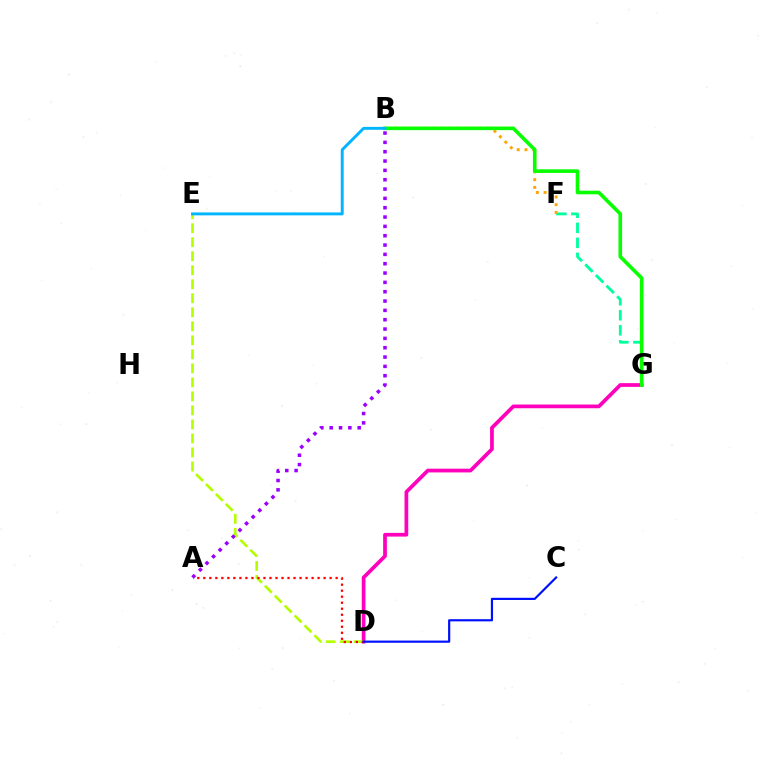{('D', 'G'): [{'color': '#ff00bd', 'line_style': 'solid', 'thickness': 2.68}], ('F', 'G'): [{'color': '#00ff9d', 'line_style': 'dashed', 'thickness': 2.04}], ('D', 'E'): [{'color': '#b3ff00', 'line_style': 'dashed', 'thickness': 1.9}], ('B', 'F'): [{'color': '#ffa500', 'line_style': 'dotted', 'thickness': 2.1}], ('A', 'B'): [{'color': '#9b00ff', 'line_style': 'dotted', 'thickness': 2.54}], ('A', 'D'): [{'color': '#ff0000', 'line_style': 'dotted', 'thickness': 1.63}], ('C', 'D'): [{'color': '#0010ff', 'line_style': 'solid', 'thickness': 1.57}], ('B', 'G'): [{'color': '#08ff00', 'line_style': 'solid', 'thickness': 2.6}], ('B', 'E'): [{'color': '#00b5ff', 'line_style': 'solid', 'thickness': 2.1}]}